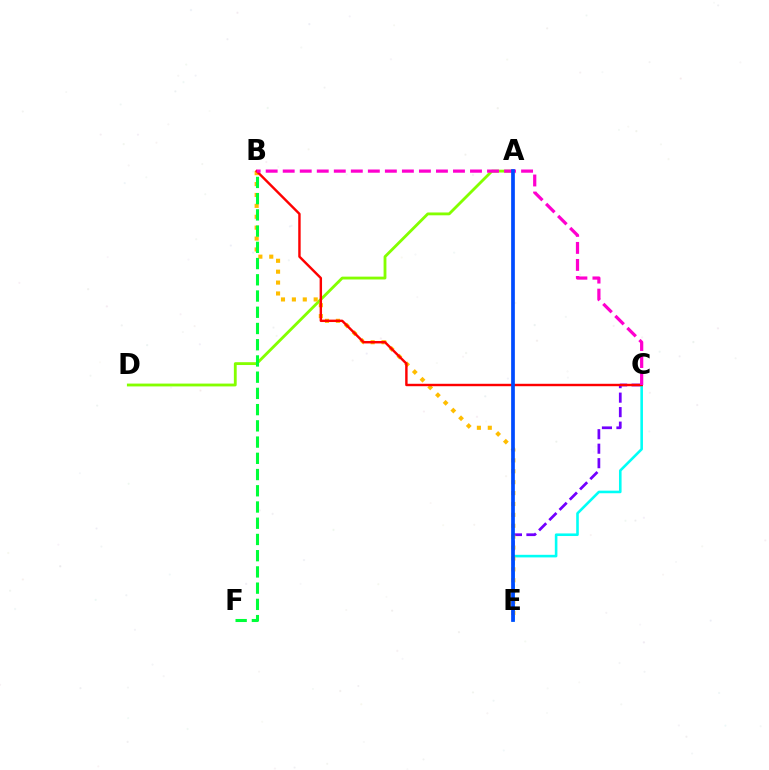{('A', 'D'): [{'color': '#84ff00', 'line_style': 'solid', 'thickness': 2.04}], ('C', 'E'): [{'color': '#7200ff', 'line_style': 'dashed', 'thickness': 1.97}, {'color': '#00fff6', 'line_style': 'solid', 'thickness': 1.87}], ('B', 'E'): [{'color': '#ffbd00', 'line_style': 'dotted', 'thickness': 2.96}], ('B', 'F'): [{'color': '#00ff39', 'line_style': 'dashed', 'thickness': 2.2}], ('B', 'C'): [{'color': '#ff0000', 'line_style': 'solid', 'thickness': 1.74}, {'color': '#ff00cf', 'line_style': 'dashed', 'thickness': 2.31}], ('A', 'E'): [{'color': '#004bff', 'line_style': 'solid', 'thickness': 2.68}]}